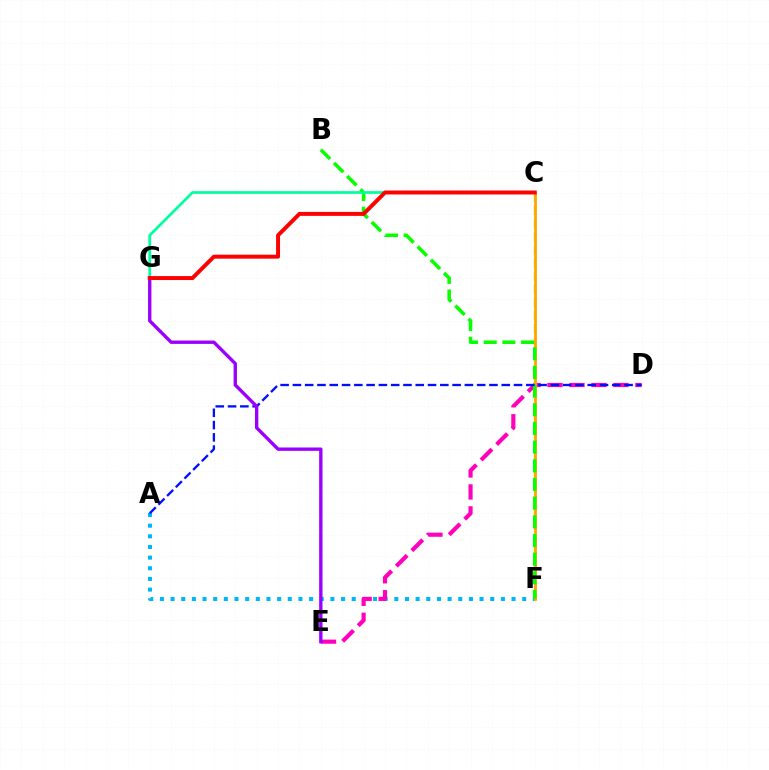{('C', 'F'): [{'color': '#b3ff00', 'line_style': 'dashed', 'thickness': 1.78}, {'color': '#ffa500', 'line_style': 'solid', 'thickness': 2.01}], ('A', 'F'): [{'color': '#00b5ff', 'line_style': 'dotted', 'thickness': 2.9}], ('D', 'E'): [{'color': '#ff00bd', 'line_style': 'dashed', 'thickness': 2.98}], ('B', 'F'): [{'color': '#08ff00', 'line_style': 'dashed', 'thickness': 2.54}], ('C', 'G'): [{'color': '#00ff9d', 'line_style': 'solid', 'thickness': 1.96}, {'color': '#ff0000', 'line_style': 'solid', 'thickness': 2.85}], ('A', 'D'): [{'color': '#0010ff', 'line_style': 'dashed', 'thickness': 1.67}], ('E', 'G'): [{'color': '#9b00ff', 'line_style': 'solid', 'thickness': 2.41}]}